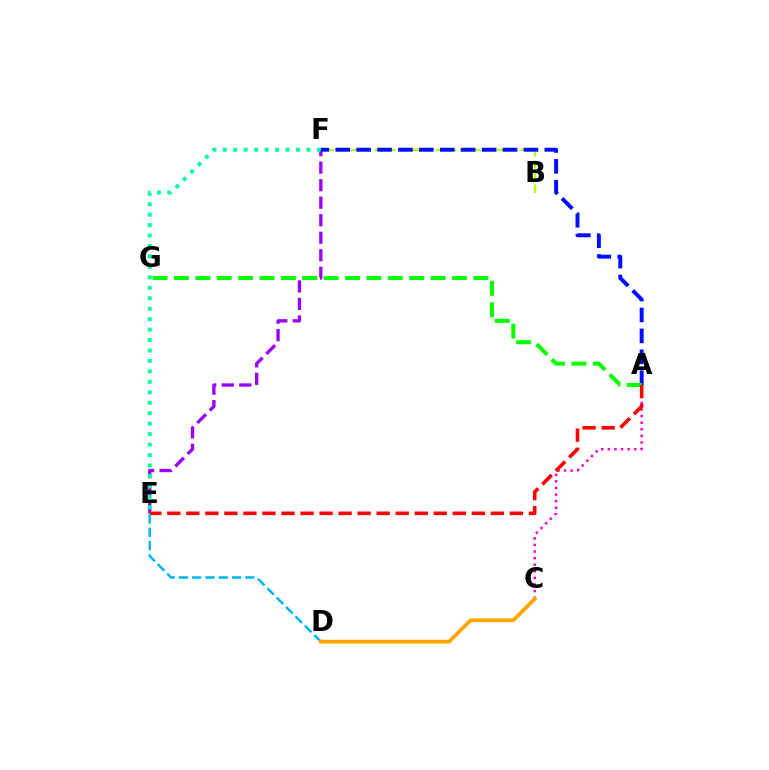{('B', 'F'): [{'color': '#b3ff00', 'line_style': 'dashed', 'thickness': 1.65}], ('E', 'F'): [{'color': '#9b00ff', 'line_style': 'dashed', 'thickness': 2.38}, {'color': '#00ff9d', 'line_style': 'dotted', 'thickness': 2.84}], ('A', 'F'): [{'color': '#0010ff', 'line_style': 'dashed', 'thickness': 2.84}], ('A', 'C'): [{'color': '#ff00bd', 'line_style': 'dotted', 'thickness': 1.79}], ('A', 'G'): [{'color': '#08ff00', 'line_style': 'dashed', 'thickness': 2.91}], ('A', 'E'): [{'color': '#ff0000', 'line_style': 'dashed', 'thickness': 2.59}], ('D', 'E'): [{'color': '#00b5ff', 'line_style': 'dashed', 'thickness': 1.8}], ('C', 'D'): [{'color': '#ffa500', 'line_style': 'solid', 'thickness': 2.72}]}